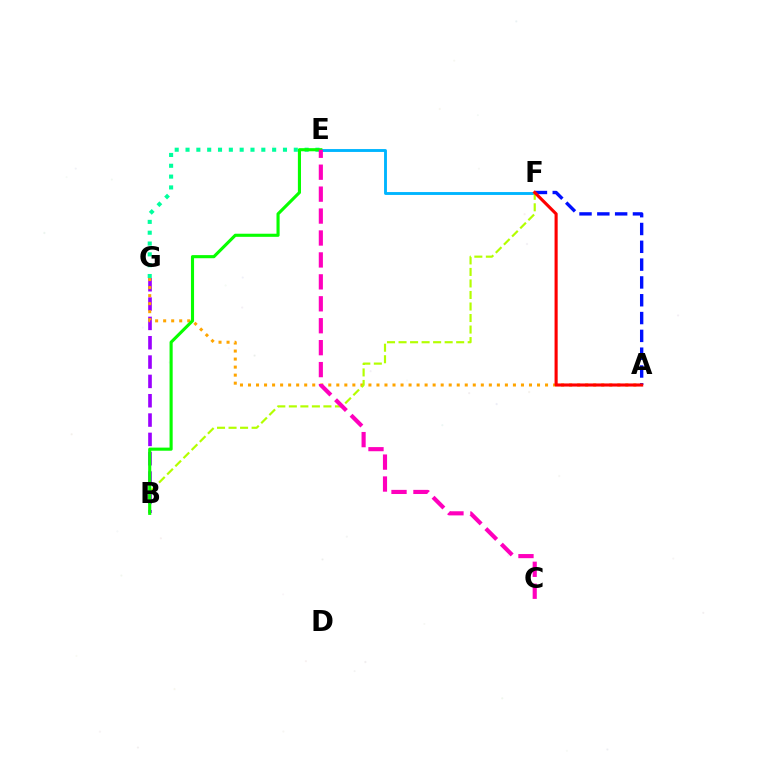{('B', 'G'): [{'color': '#9b00ff', 'line_style': 'dashed', 'thickness': 2.63}], ('A', 'G'): [{'color': '#ffa500', 'line_style': 'dotted', 'thickness': 2.18}], ('E', 'F'): [{'color': '#00b5ff', 'line_style': 'solid', 'thickness': 2.07}], ('B', 'F'): [{'color': '#b3ff00', 'line_style': 'dashed', 'thickness': 1.57}], ('E', 'G'): [{'color': '#00ff9d', 'line_style': 'dotted', 'thickness': 2.94}], ('B', 'E'): [{'color': '#08ff00', 'line_style': 'solid', 'thickness': 2.24}], ('C', 'E'): [{'color': '#ff00bd', 'line_style': 'dashed', 'thickness': 2.98}], ('A', 'F'): [{'color': '#0010ff', 'line_style': 'dashed', 'thickness': 2.42}, {'color': '#ff0000', 'line_style': 'solid', 'thickness': 2.24}]}